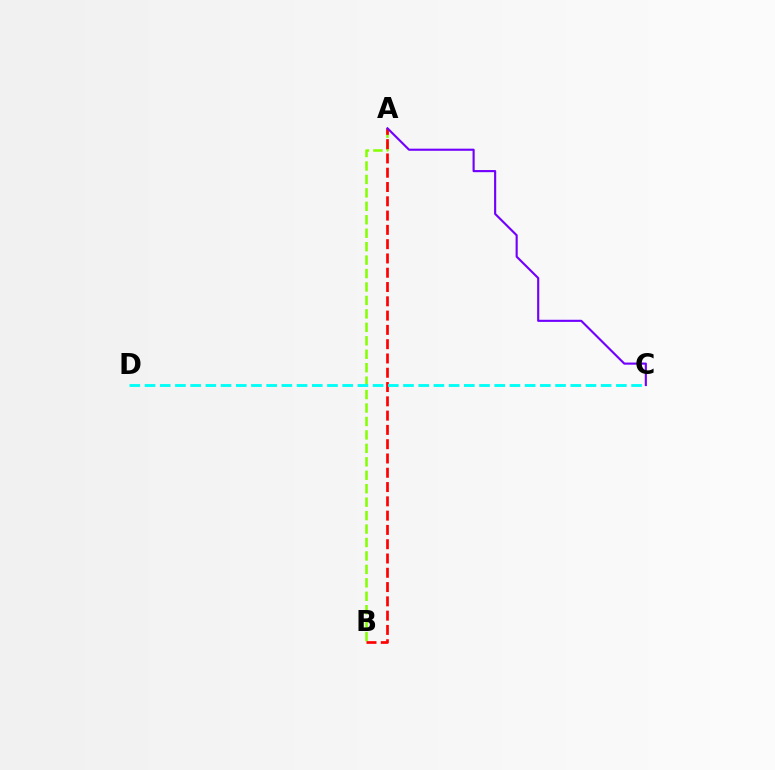{('A', 'B'): [{'color': '#84ff00', 'line_style': 'dashed', 'thickness': 1.83}, {'color': '#ff0000', 'line_style': 'dashed', 'thickness': 1.94}], ('C', 'D'): [{'color': '#00fff6', 'line_style': 'dashed', 'thickness': 2.07}], ('A', 'C'): [{'color': '#7200ff', 'line_style': 'solid', 'thickness': 1.53}]}